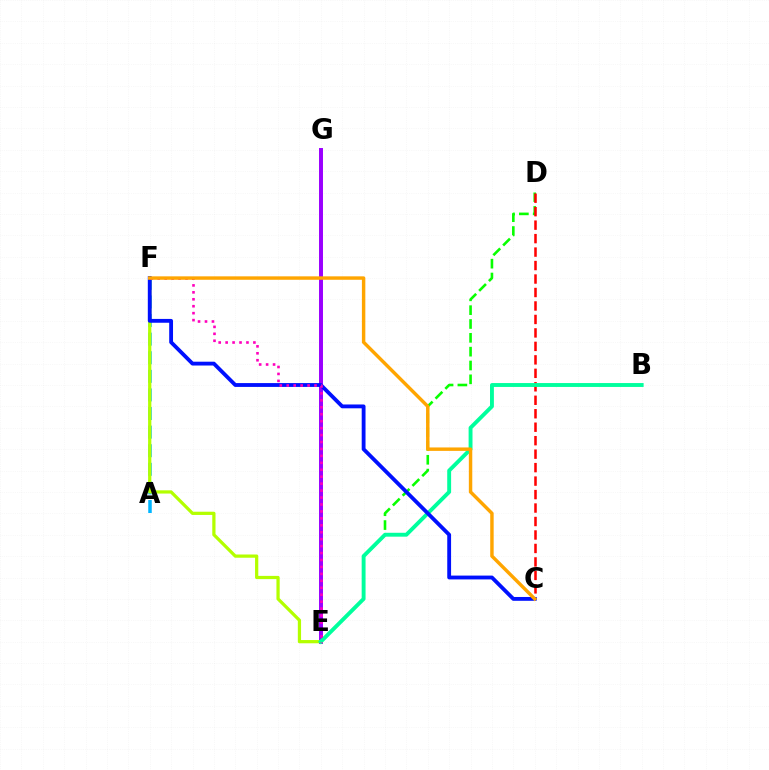{('A', 'F'): [{'color': '#00b5ff', 'line_style': 'dashed', 'thickness': 2.53}], ('E', 'G'): [{'color': '#9b00ff', 'line_style': 'solid', 'thickness': 2.85}], ('D', 'E'): [{'color': '#08ff00', 'line_style': 'dashed', 'thickness': 1.88}], ('C', 'D'): [{'color': '#ff0000', 'line_style': 'dashed', 'thickness': 1.83}], ('E', 'F'): [{'color': '#b3ff00', 'line_style': 'solid', 'thickness': 2.33}, {'color': '#ff00bd', 'line_style': 'dotted', 'thickness': 1.89}], ('B', 'E'): [{'color': '#00ff9d', 'line_style': 'solid', 'thickness': 2.8}], ('C', 'F'): [{'color': '#0010ff', 'line_style': 'solid', 'thickness': 2.75}, {'color': '#ffa500', 'line_style': 'solid', 'thickness': 2.47}]}